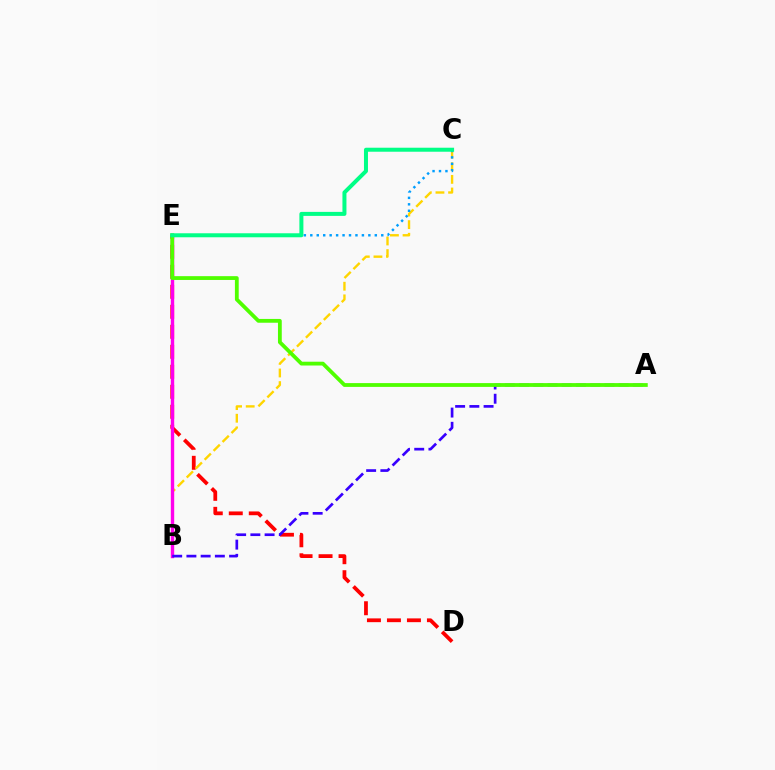{('D', 'E'): [{'color': '#ff0000', 'line_style': 'dashed', 'thickness': 2.72}], ('B', 'C'): [{'color': '#ffd500', 'line_style': 'dashed', 'thickness': 1.71}], ('B', 'E'): [{'color': '#ff00ed', 'line_style': 'solid', 'thickness': 2.44}], ('C', 'E'): [{'color': '#009eff', 'line_style': 'dotted', 'thickness': 1.75}, {'color': '#00ff86', 'line_style': 'solid', 'thickness': 2.88}], ('A', 'B'): [{'color': '#3700ff', 'line_style': 'dashed', 'thickness': 1.93}], ('A', 'E'): [{'color': '#4fff00', 'line_style': 'solid', 'thickness': 2.74}]}